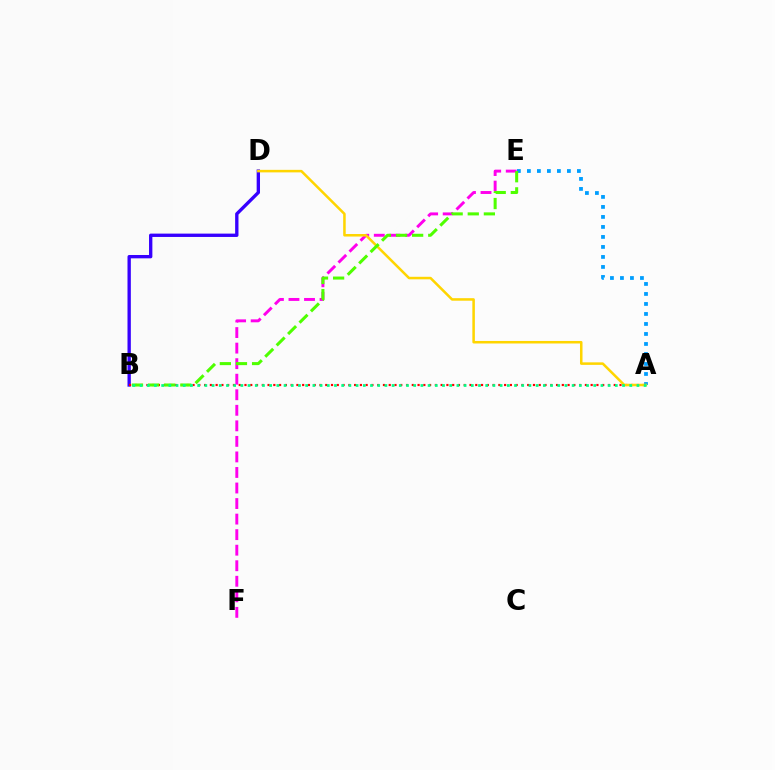{('A', 'E'): [{'color': '#009eff', 'line_style': 'dotted', 'thickness': 2.72}], ('E', 'F'): [{'color': '#ff00ed', 'line_style': 'dashed', 'thickness': 2.11}], ('B', 'D'): [{'color': '#3700ff', 'line_style': 'solid', 'thickness': 2.4}], ('A', 'B'): [{'color': '#ff0000', 'line_style': 'dotted', 'thickness': 1.57}, {'color': '#00ff86', 'line_style': 'dotted', 'thickness': 1.96}], ('A', 'D'): [{'color': '#ffd500', 'line_style': 'solid', 'thickness': 1.82}], ('B', 'E'): [{'color': '#4fff00', 'line_style': 'dashed', 'thickness': 2.19}]}